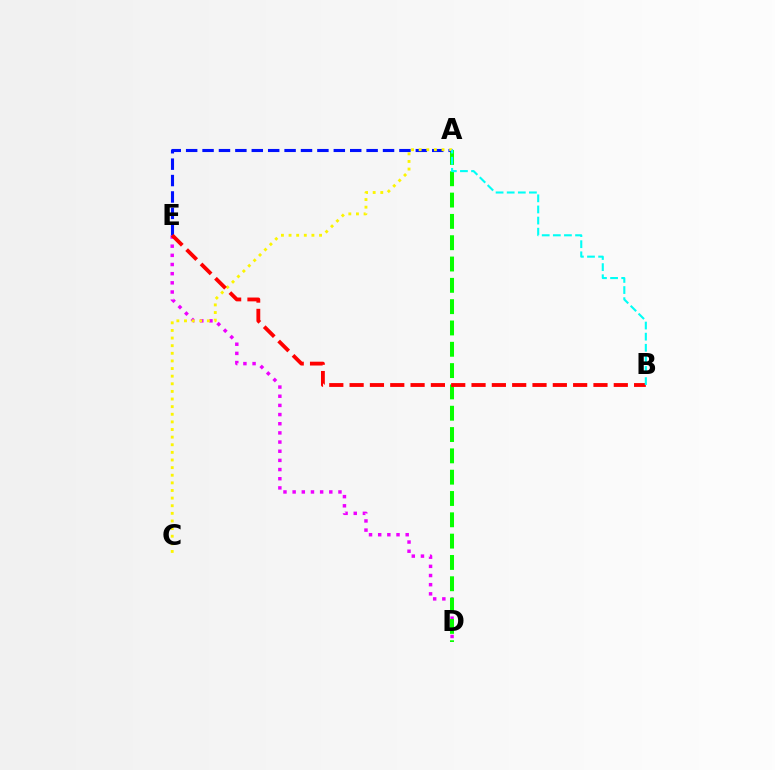{('D', 'E'): [{'color': '#ee00ff', 'line_style': 'dotted', 'thickness': 2.49}], ('A', 'D'): [{'color': '#08ff00', 'line_style': 'dashed', 'thickness': 2.9}], ('A', 'E'): [{'color': '#0010ff', 'line_style': 'dashed', 'thickness': 2.23}], ('A', 'C'): [{'color': '#fcf500', 'line_style': 'dotted', 'thickness': 2.07}], ('B', 'E'): [{'color': '#ff0000', 'line_style': 'dashed', 'thickness': 2.76}], ('A', 'B'): [{'color': '#00fff6', 'line_style': 'dashed', 'thickness': 1.51}]}